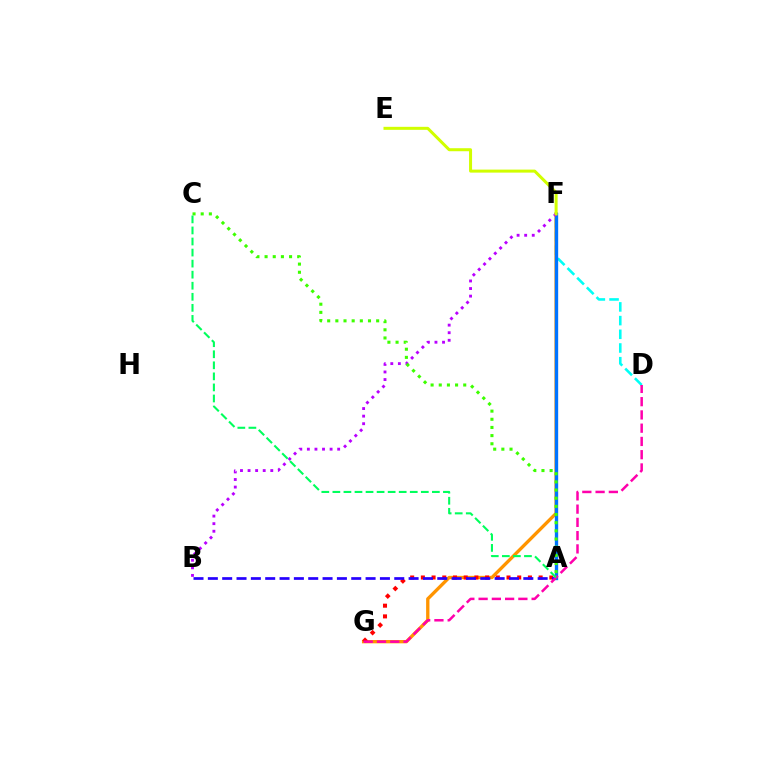{('D', 'F'): [{'color': '#00fff6', 'line_style': 'dashed', 'thickness': 1.86}], ('F', 'G'): [{'color': '#ff9400', 'line_style': 'solid', 'thickness': 2.4}], ('A', 'G'): [{'color': '#ff0000', 'line_style': 'dotted', 'thickness': 2.91}], ('A', 'B'): [{'color': '#2500ff', 'line_style': 'dashed', 'thickness': 1.95}], ('A', 'F'): [{'color': '#0074ff', 'line_style': 'solid', 'thickness': 2.41}], ('B', 'F'): [{'color': '#b900ff', 'line_style': 'dotted', 'thickness': 2.06}], ('D', 'G'): [{'color': '#ff00ac', 'line_style': 'dashed', 'thickness': 1.8}], ('A', 'C'): [{'color': '#3dff00', 'line_style': 'dotted', 'thickness': 2.22}, {'color': '#00ff5c', 'line_style': 'dashed', 'thickness': 1.5}], ('E', 'F'): [{'color': '#d1ff00', 'line_style': 'solid', 'thickness': 2.17}]}